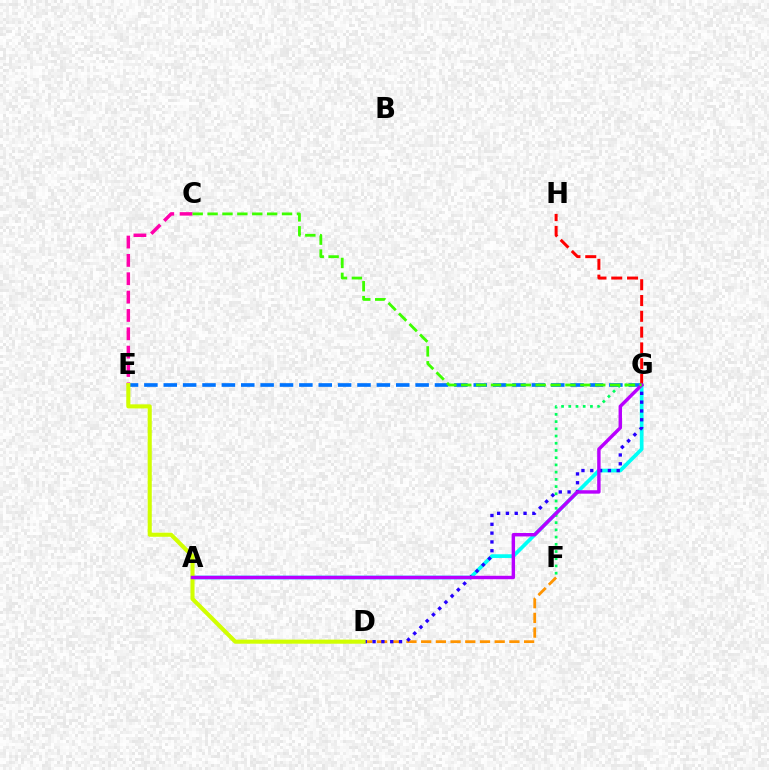{('D', 'F'): [{'color': '#ff9400', 'line_style': 'dashed', 'thickness': 2.0}], ('A', 'G'): [{'color': '#00fff6', 'line_style': 'solid', 'thickness': 2.66}, {'color': '#b900ff', 'line_style': 'solid', 'thickness': 2.47}], ('D', 'G'): [{'color': '#2500ff', 'line_style': 'dotted', 'thickness': 2.39}], ('E', 'G'): [{'color': '#0074ff', 'line_style': 'dashed', 'thickness': 2.63}], ('C', 'E'): [{'color': '#ff00ac', 'line_style': 'dashed', 'thickness': 2.49}], ('G', 'H'): [{'color': '#ff0000', 'line_style': 'dashed', 'thickness': 2.15}], ('F', 'G'): [{'color': '#00ff5c', 'line_style': 'dotted', 'thickness': 1.96}], ('D', 'E'): [{'color': '#d1ff00', 'line_style': 'solid', 'thickness': 2.94}], ('C', 'G'): [{'color': '#3dff00', 'line_style': 'dashed', 'thickness': 2.02}]}